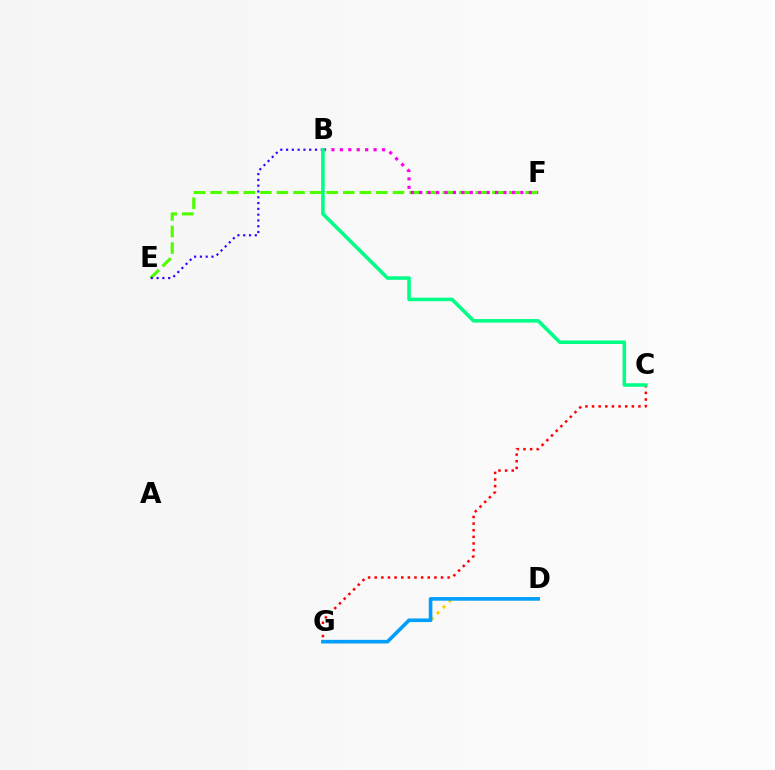{('D', 'G'): [{'color': '#ffd500', 'line_style': 'dotted', 'thickness': 2.27}, {'color': '#009eff', 'line_style': 'solid', 'thickness': 2.6}], ('C', 'G'): [{'color': '#ff0000', 'line_style': 'dotted', 'thickness': 1.8}], ('E', 'F'): [{'color': '#4fff00', 'line_style': 'dashed', 'thickness': 2.25}], ('B', 'E'): [{'color': '#3700ff', 'line_style': 'dotted', 'thickness': 1.57}], ('B', 'F'): [{'color': '#ff00ed', 'line_style': 'dotted', 'thickness': 2.29}], ('B', 'C'): [{'color': '#00ff86', 'line_style': 'solid', 'thickness': 2.55}]}